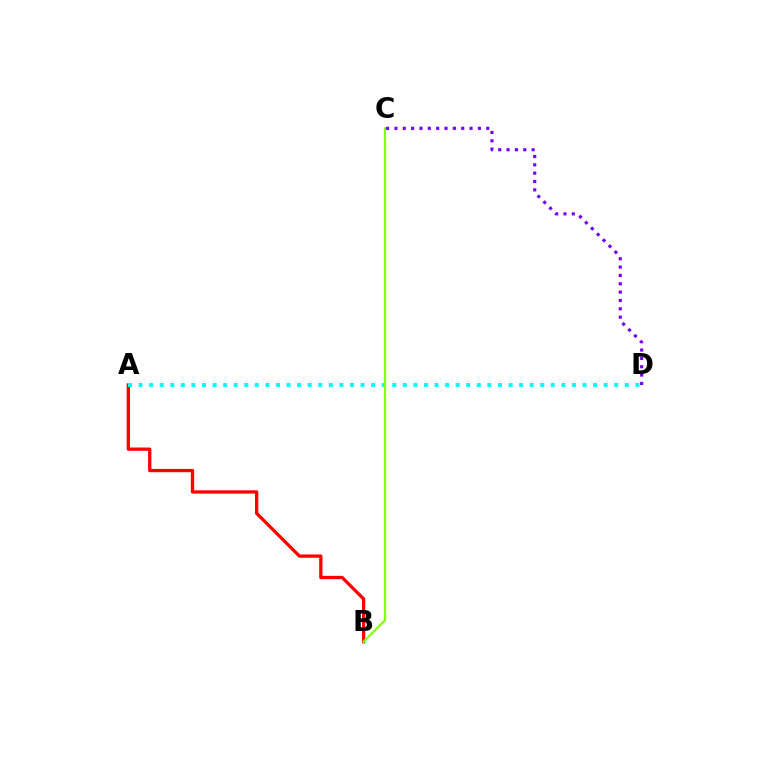{('C', 'D'): [{'color': '#7200ff', 'line_style': 'dotted', 'thickness': 2.27}], ('A', 'B'): [{'color': '#ff0000', 'line_style': 'solid', 'thickness': 2.37}], ('A', 'D'): [{'color': '#00fff6', 'line_style': 'dotted', 'thickness': 2.87}], ('B', 'C'): [{'color': '#84ff00', 'line_style': 'solid', 'thickness': 1.54}]}